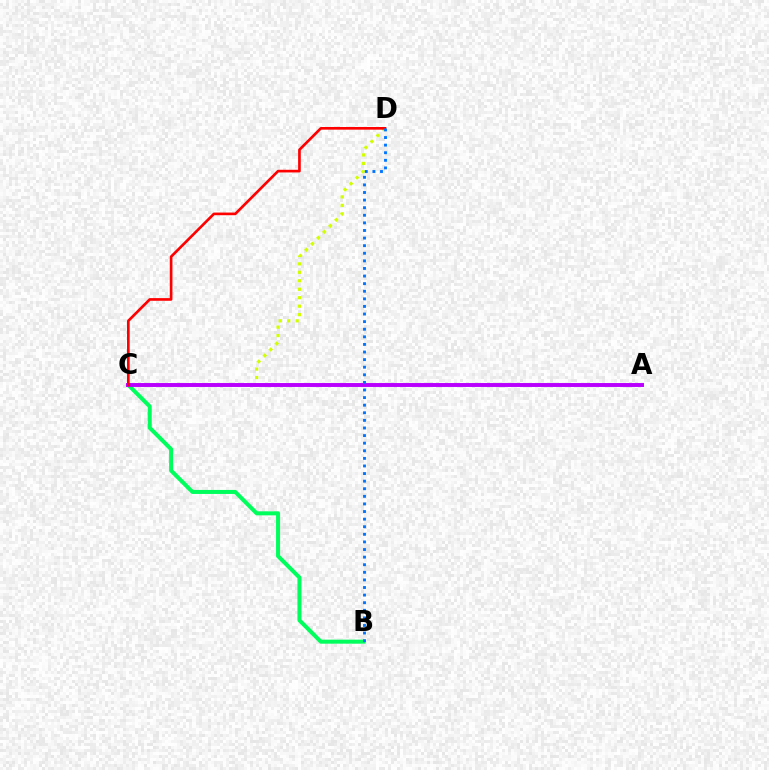{('C', 'D'): [{'color': '#d1ff00', 'line_style': 'dotted', 'thickness': 2.3}, {'color': '#ff0000', 'line_style': 'solid', 'thickness': 1.92}], ('B', 'C'): [{'color': '#00ff5c', 'line_style': 'solid', 'thickness': 2.9}], ('A', 'C'): [{'color': '#b900ff', 'line_style': 'solid', 'thickness': 2.82}], ('B', 'D'): [{'color': '#0074ff', 'line_style': 'dotted', 'thickness': 2.06}]}